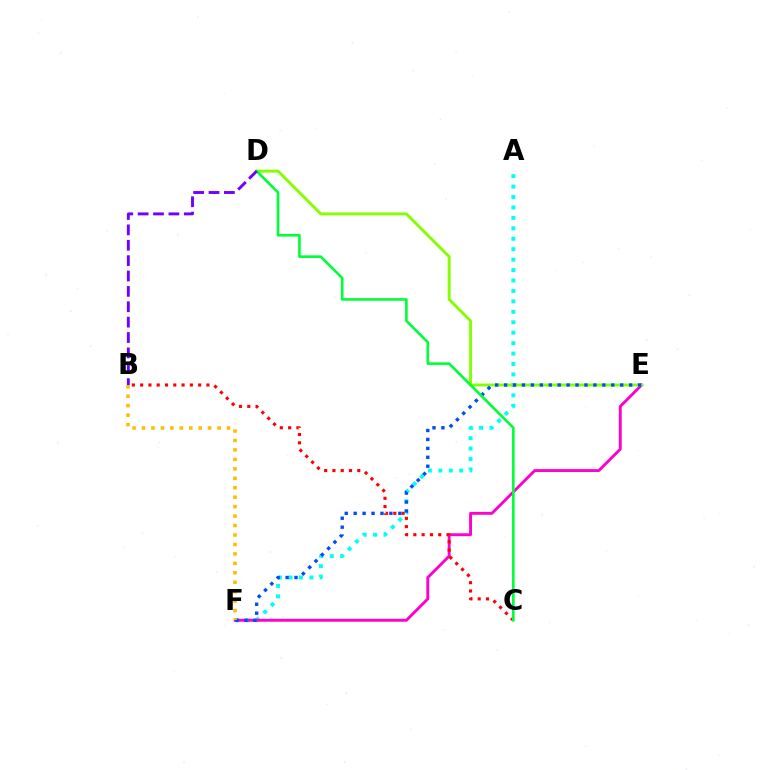{('A', 'F'): [{'color': '#00fff6', 'line_style': 'dotted', 'thickness': 2.84}], ('E', 'F'): [{'color': '#ff00cf', 'line_style': 'solid', 'thickness': 2.07}, {'color': '#004bff', 'line_style': 'dotted', 'thickness': 2.43}], ('D', 'E'): [{'color': '#84ff00', 'line_style': 'solid', 'thickness': 2.11}], ('B', 'C'): [{'color': '#ff0000', 'line_style': 'dotted', 'thickness': 2.25}], ('B', 'F'): [{'color': '#ffbd00', 'line_style': 'dotted', 'thickness': 2.57}], ('C', 'D'): [{'color': '#00ff39', 'line_style': 'solid', 'thickness': 1.89}], ('B', 'D'): [{'color': '#7200ff', 'line_style': 'dashed', 'thickness': 2.09}]}